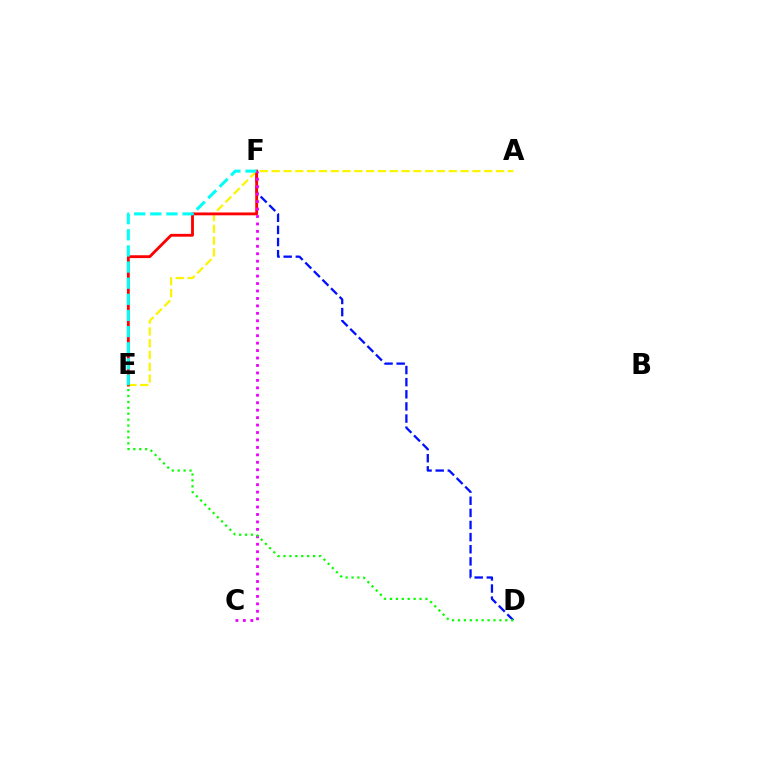{('D', 'F'): [{'color': '#0010ff', 'line_style': 'dashed', 'thickness': 1.65}], ('A', 'E'): [{'color': '#fcf500', 'line_style': 'dashed', 'thickness': 1.6}], ('E', 'F'): [{'color': '#ff0000', 'line_style': 'solid', 'thickness': 2.04}, {'color': '#00fff6', 'line_style': 'dashed', 'thickness': 2.19}], ('C', 'F'): [{'color': '#ee00ff', 'line_style': 'dotted', 'thickness': 2.02}], ('D', 'E'): [{'color': '#08ff00', 'line_style': 'dotted', 'thickness': 1.61}]}